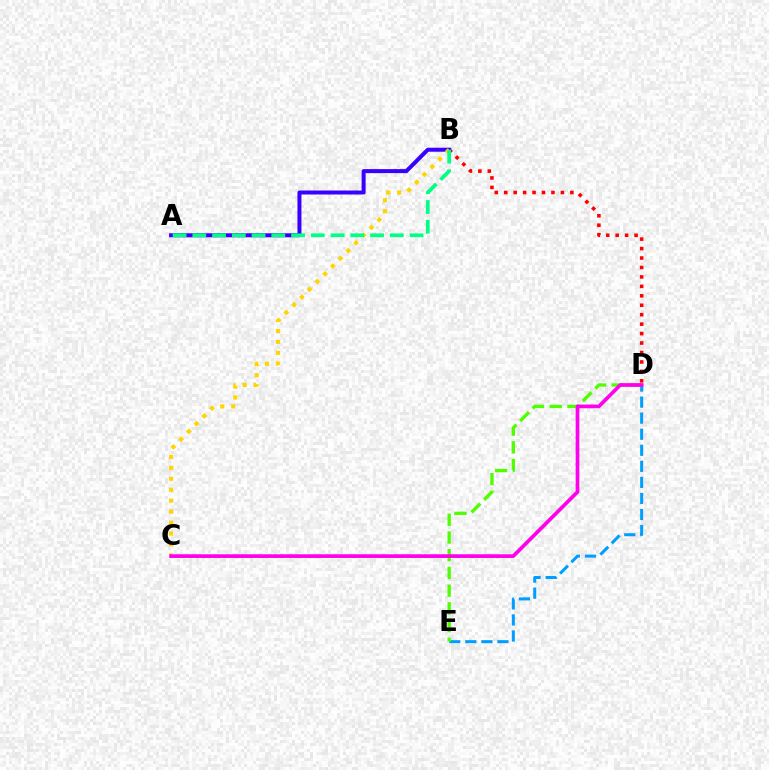{('B', 'D'): [{'color': '#ff0000', 'line_style': 'dotted', 'thickness': 2.57}], ('A', 'B'): [{'color': '#3700ff', 'line_style': 'solid', 'thickness': 2.88}, {'color': '#00ff86', 'line_style': 'dashed', 'thickness': 2.68}], ('D', 'E'): [{'color': '#009eff', 'line_style': 'dashed', 'thickness': 2.18}, {'color': '#4fff00', 'line_style': 'dashed', 'thickness': 2.41}], ('B', 'C'): [{'color': '#ffd500', 'line_style': 'dotted', 'thickness': 2.97}], ('C', 'D'): [{'color': '#ff00ed', 'line_style': 'solid', 'thickness': 2.66}]}